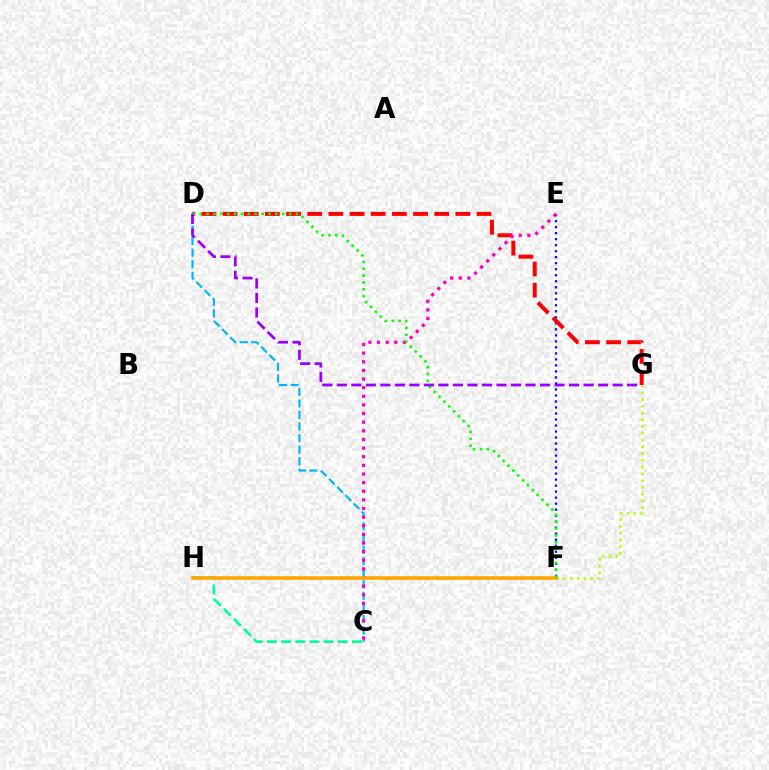{('E', 'F'): [{'color': '#0010ff', 'line_style': 'dotted', 'thickness': 1.63}], ('C', 'H'): [{'color': '#00ff9d', 'line_style': 'dashed', 'thickness': 1.93}], ('C', 'D'): [{'color': '#00b5ff', 'line_style': 'dashed', 'thickness': 1.57}], ('D', 'G'): [{'color': '#ff0000', 'line_style': 'dashed', 'thickness': 2.88}, {'color': '#9b00ff', 'line_style': 'dashed', 'thickness': 1.97}], ('F', 'G'): [{'color': '#b3ff00', 'line_style': 'dotted', 'thickness': 1.84}], ('C', 'E'): [{'color': '#ff00bd', 'line_style': 'dotted', 'thickness': 2.34}], ('F', 'H'): [{'color': '#ffa500', 'line_style': 'solid', 'thickness': 2.58}], ('D', 'F'): [{'color': '#08ff00', 'line_style': 'dotted', 'thickness': 1.87}]}